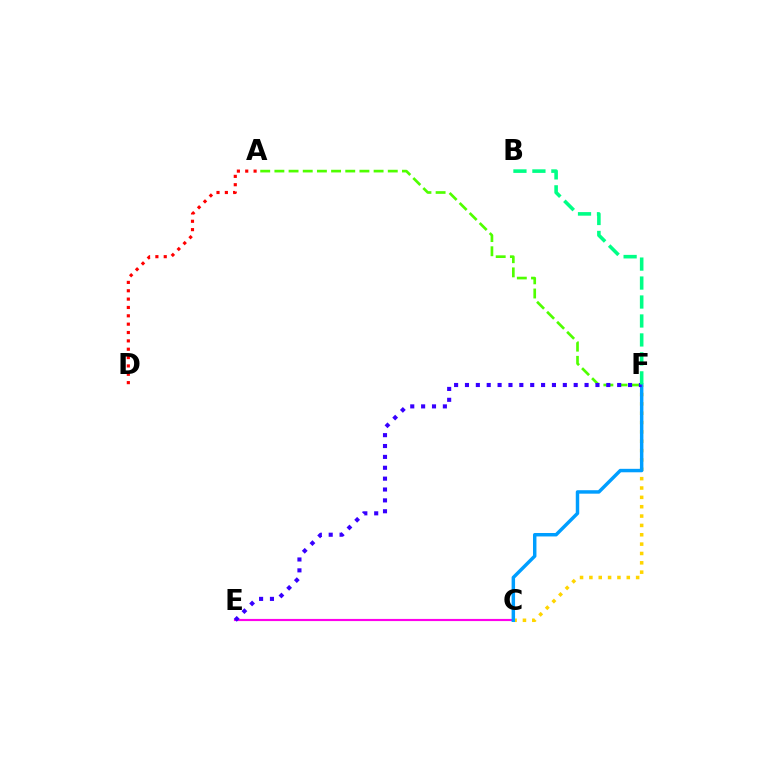{('C', 'F'): [{'color': '#ffd500', 'line_style': 'dotted', 'thickness': 2.54}, {'color': '#009eff', 'line_style': 'solid', 'thickness': 2.49}], ('C', 'E'): [{'color': '#ff00ed', 'line_style': 'solid', 'thickness': 1.55}], ('A', 'F'): [{'color': '#4fff00', 'line_style': 'dashed', 'thickness': 1.93}], ('A', 'D'): [{'color': '#ff0000', 'line_style': 'dotted', 'thickness': 2.27}], ('E', 'F'): [{'color': '#3700ff', 'line_style': 'dotted', 'thickness': 2.95}], ('B', 'F'): [{'color': '#00ff86', 'line_style': 'dashed', 'thickness': 2.58}]}